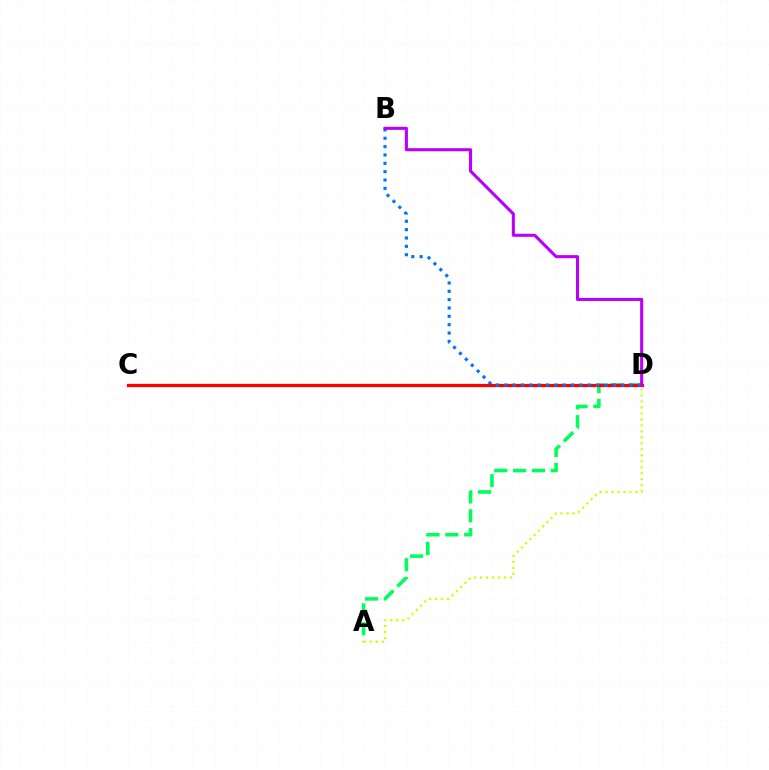{('A', 'D'): [{'color': '#00ff5c', 'line_style': 'dashed', 'thickness': 2.56}, {'color': '#d1ff00', 'line_style': 'dotted', 'thickness': 1.62}], ('C', 'D'): [{'color': '#ff0000', 'line_style': 'solid', 'thickness': 2.33}], ('B', 'D'): [{'color': '#0074ff', 'line_style': 'dotted', 'thickness': 2.27}, {'color': '#b900ff', 'line_style': 'solid', 'thickness': 2.21}]}